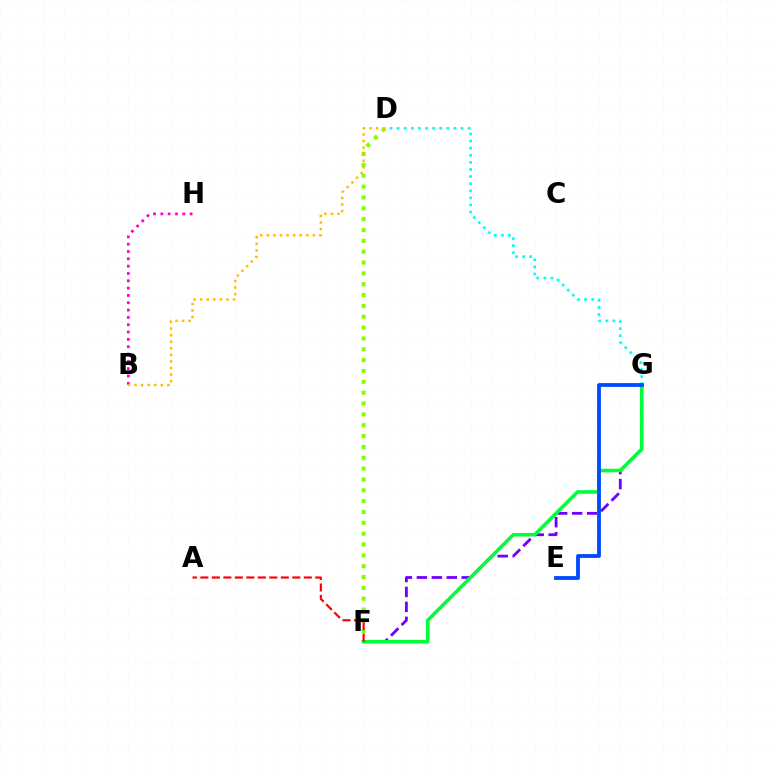{('F', 'G'): [{'color': '#7200ff', 'line_style': 'dashed', 'thickness': 2.03}, {'color': '#00ff39', 'line_style': 'solid', 'thickness': 2.56}], ('D', 'F'): [{'color': '#84ff00', 'line_style': 'dotted', 'thickness': 2.95}], ('D', 'G'): [{'color': '#00fff6', 'line_style': 'dotted', 'thickness': 1.93}], ('B', 'H'): [{'color': '#ff00cf', 'line_style': 'dotted', 'thickness': 1.99}], ('E', 'G'): [{'color': '#004bff', 'line_style': 'solid', 'thickness': 2.75}], ('A', 'F'): [{'color': '#ff0000', 'line_style': 'dashed', 'thickness': 1.56}], ('B', 'D'): [{'color': '#ffbd00', 'line_style': 'dotted', 'thickness': 1.79}]}